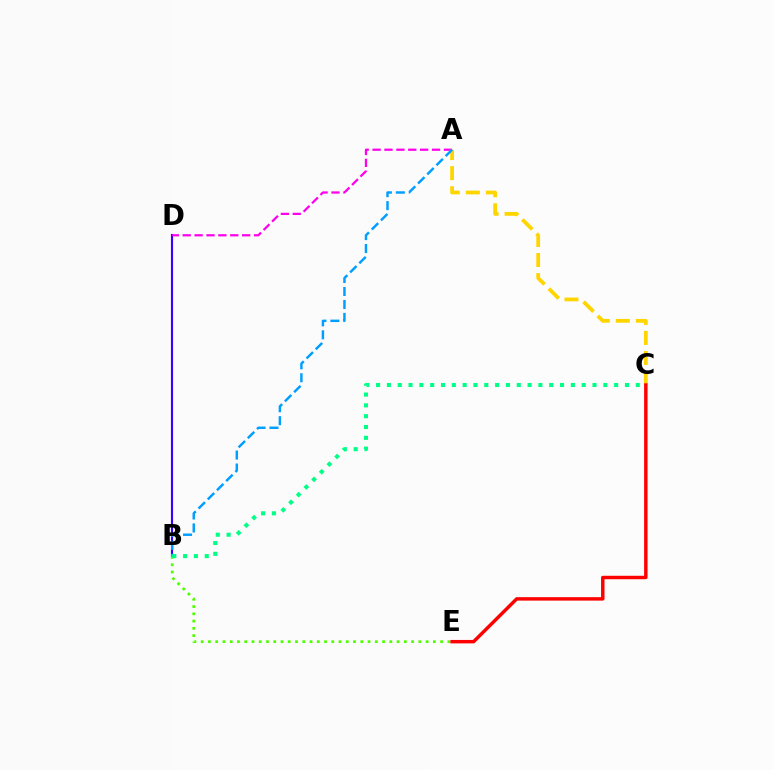{('B', 'D'): [{'color': '#3700ff', 'line_style': 'solid', 'thickness': 1.54}], ('B', 'E'): [{'color': '#4fff00', 'line_style': 'dotted', 'thickness': 1.97}], ('A', 'D'): [{'color': '#ff00ed', 'line_style': 'dashed', 'thickness': 1.61}], ('A', 'C'): [{'color': '#ffd500', 'line_style': 'dashed', 'thickness': 2.72}], ('A', 'B'): [{'color': '#009eff', 'line_style': 'dashed', 'thickness': 1.76}], ('C', 'E'): [{'color': '#ff0000', 'line_style': 'solid', 'thickness': 2.48}], ('B', 'C'): [{'color': '#00ff86', 'line_style': 'dotted', 'thickness': 2.94}]}